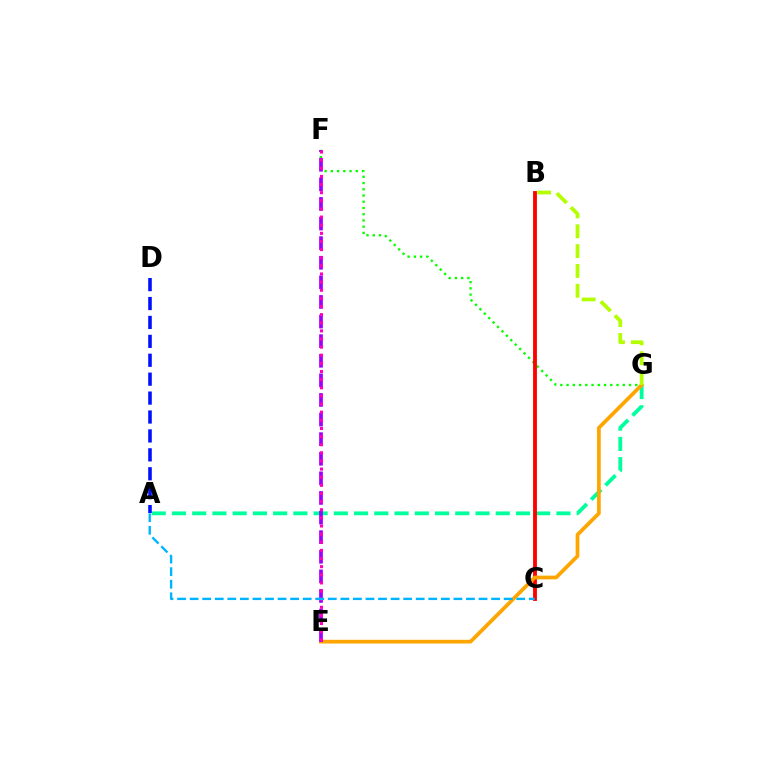{('A', 'G'): [{'color': '#00ff9d', 'line_style': 'dashed', 'thickness': 2.75}], ('F', 'G'): [{'color': '#08ff00', 'line_style': 'dotted', 'thickness': 1.7}], ('B', 'C'): [{'color': '#ff0000', 'line_style': 'solid', 'thickness': 2.76}], ('E', 'G'): [{'color': '#ffa500', 'line_style': 'solid', 'thickness': 2.68}], ('E', 'F'): [{'color': '#9b00ff', 'line_style': 'dashed', 'thickness': 2.66}, {'color': '#ff00bd', 'line_style': 'dotted', 'thickness': 2.21}], ('A', 'D'): [{'color': '#0010ff', 'line_style': 'dashed', 'thickness': 2.57}], ('B', 'G'): [{'color': '#b3ff00', 'line_style': 'dashed', 'thickness': 2.7}], ('A', 'C'): [{'color': '#00b5ff', 'line_style': 'dashed', 'thickness': 1.71}]}